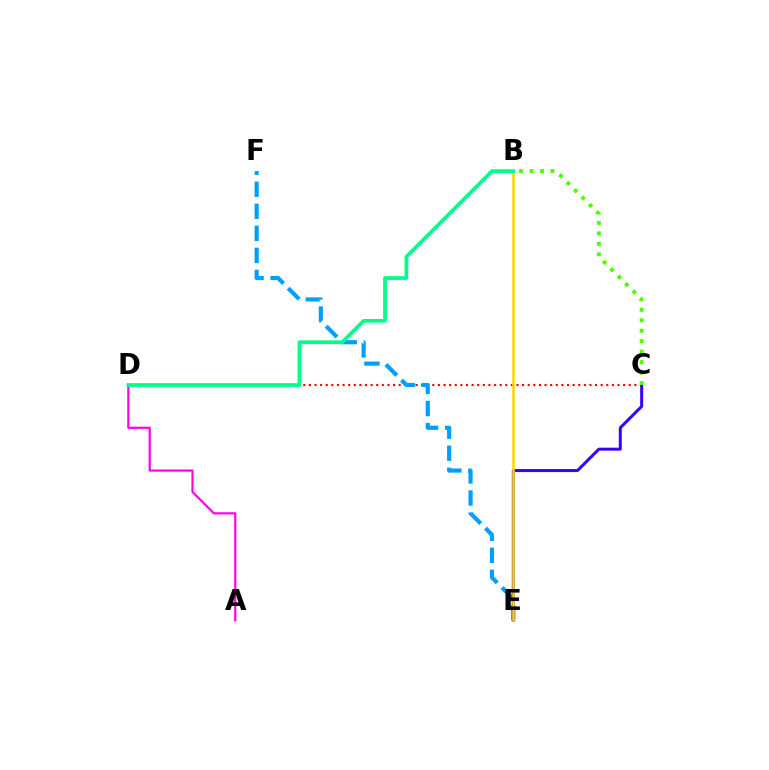{('C', 'D'): [{'color': '#ff0000', 'line_style': 'dotted', 'thickness': 1.52}], ('E', 'F'): [{'color': '#009eff', 'line_style': 'dashed', 'thickness': 3.0}], ('A', 'D'): [{'color': '#ff00ed', 'line_style': 'solid', 'thickness': 1.59}], ('C', 'E'): [{'color': '#3700ff', 'line_style': 'solid', 'thickness': 2.16}], ('B', 'E'): [{'color': '#ffd500', 'line_style': 'solid', 'thickness': 1.83}], ('B', 'C'): [{'color': '#4fff00', 'line_style': 'dotted', 'thickness': 2.84}], ('B', 'D'): [{'color': '#00ff86', 'line_style': 'solid', 'thickness': 2.68}]}